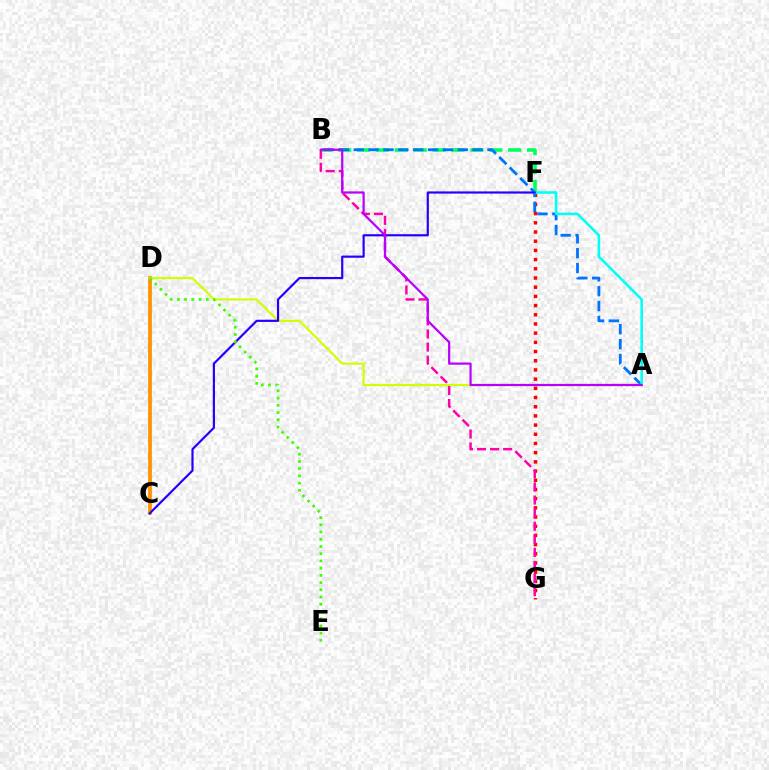{('B', 'F'): [{'color': '#00ff5c', 'line_style': 'dashed', 'thickness': 2.57}], ('F', 'G'): [{'color': '#ff0000', 'line_style': 'dotted', 'thickness': 2.5}], ('B', 'G'): [{'color': '#ff00ac', 'line_style': 'dashed', 'thickness': 1.78}], ('A', 'B'): [{'color': '#0074ff', 'line_style': 'dashed', 'thickness': 2.02}, {'color': '#b900ff', 'line_style': 'solid', 'thickness': 1.59}], ('C', 'D'): [{'color': '#ff9400', 'line_style': 'solid', 'thickness': 2.72}], ('A', 'F'): [{'color': '#00fff6', 'line_style': 'solid', 'thickness': 1.86}], ('A', 'D'): [{'color': '#d1ff00', 'line_style': 'solid', 'thickness': 1.57}], ('C', 'F'): [{'color': '#2500ff', 'line_style': 'solid', 'thickness': 1.57}], ('D', 'E'): [{'color': '#3dff00', 'line_style': 'dotted', 'thickness': 1.96}]}